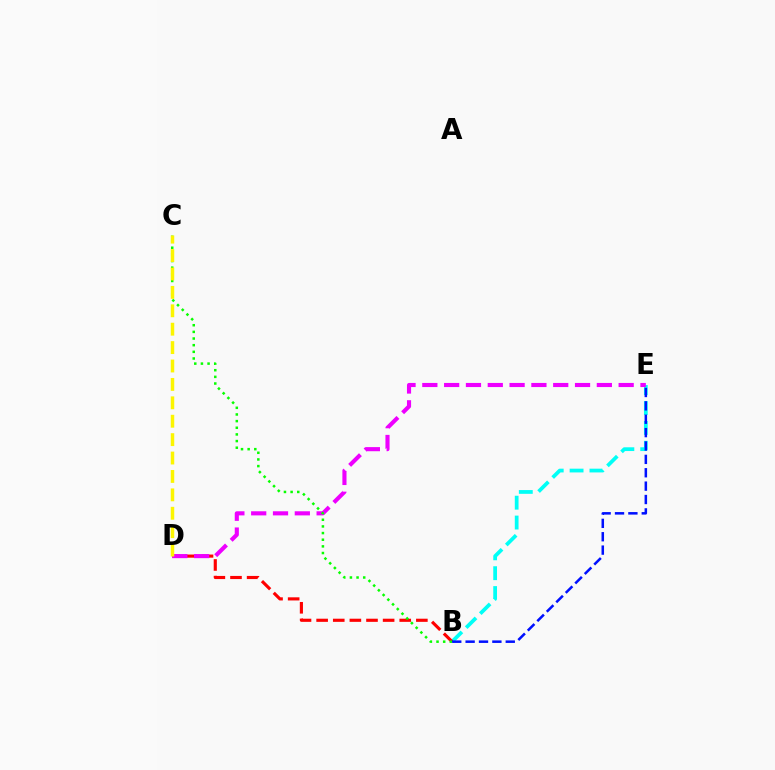{('B', 'E'): [{'color': '#00fff6', 'line_style': 'dashed', 'thickness': 2.7}, {'color': '#0010ff', 'line_style': 'dashed', 'thickness': 1.82}], ('B', 'D'): [{'color': '#ff0000', 'line_style': 'dashed', 'thickness': 2.26}], ('D', 'E'): [{'color': '#ee00ff', 'line_style': 'dashed', 'thickness': 2.96}], ('B', 'C'): [{'color': '#08ff00', 'line_style': 'dotted', 'thickness': 1.81}], ('C', 'D'): [{'color': '#fcf500', 'line_style': 'dashed', 'thickness': 2.5}]}